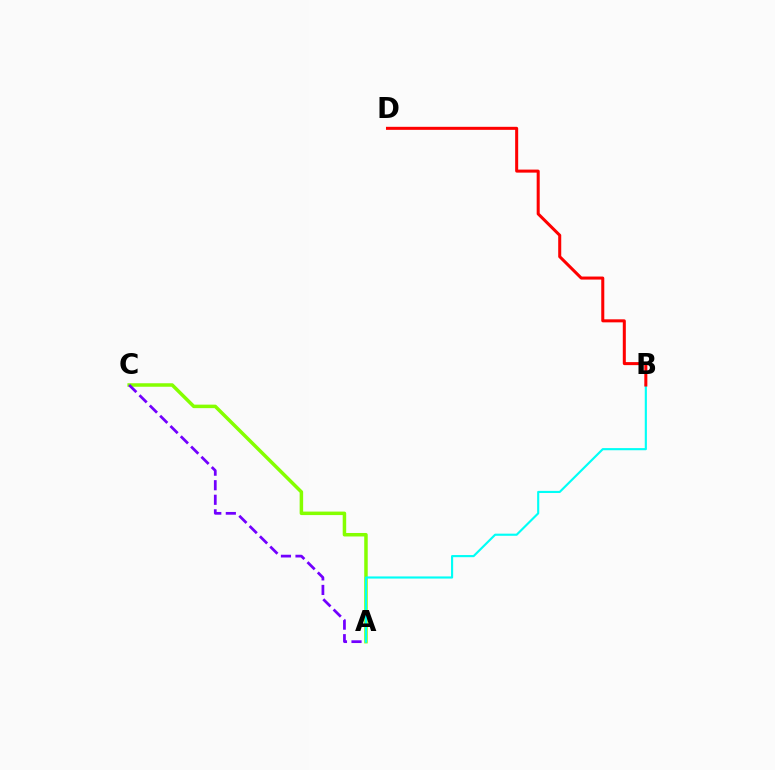{('A', 'C'): [{'color': '#84ff00', 'line_style': 'solid', 'thickness': 2.51}, {'color': '#7200ff', 'line_style': 'dashed', 'thickness': 1.98}], ('A', 'B'): [{'color': '#00fff6', 'line_style': 'solid', 'thickness': 1.54}], ('B', 'D'): [{'color': '#ff0000', 'line_style': 'solid', 'thickness': 2.18}]}